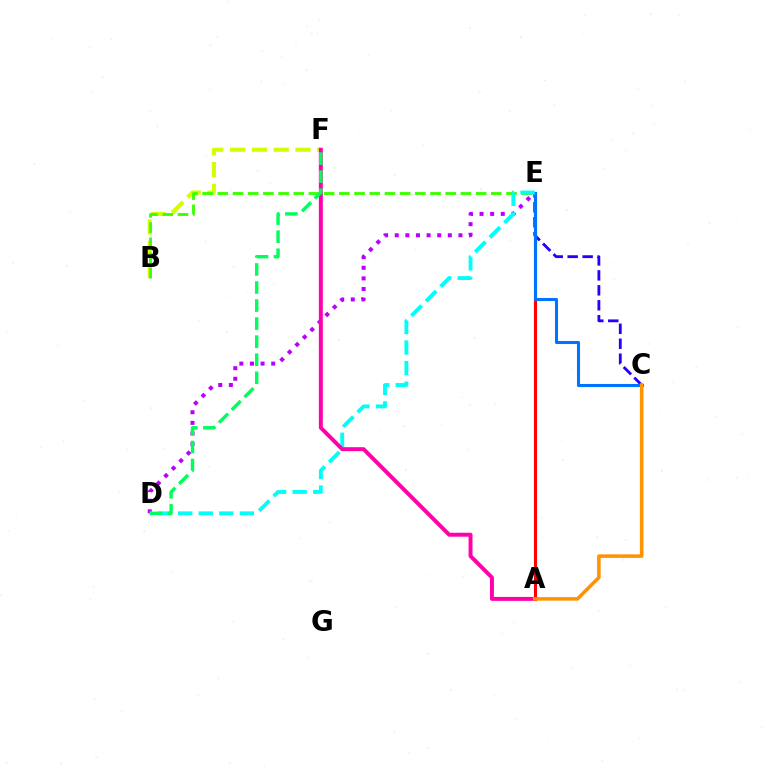{('D', 'E'): [{'color': '#b900ff', 'line_style': 'dotted', 'thickness': 2.89}, {'color': '#00fff6', 'line_style': 'dashed', 'thickness': 2.79}], ('C', 'E'): [{'color': '#2500ff', 'line_style': 'dashed', 'thickness': 2.03}, {'color': '#0074ff', 'line_style': 'solid', 'thickness': 2.2}], ('A', 'E'): [{'color': '#ff0000', 'line_style': 'solid', 'thickness': 2.23}], ('B', 'F'): [{'color': '#d1ff00', 'line_style': 'dashed', 'thickness': 2.96}], ('B', 'E'): [{'color': '#3dff00', 'line_style': 'dashed', 'thickness': 2.06}], ('A', 'F'): [{'color': '#ff00ac', 'line_style': 'solid', 'thickness': 2.84}], ('D', 'F'): [{'color': '#00ff5c', 'line_style': 'dashed', 'thickness': 2.45}], ('A', 'C'): [{'color': '#ff9400', 'line_style': 'solid', 'thickness': 2.57}]}